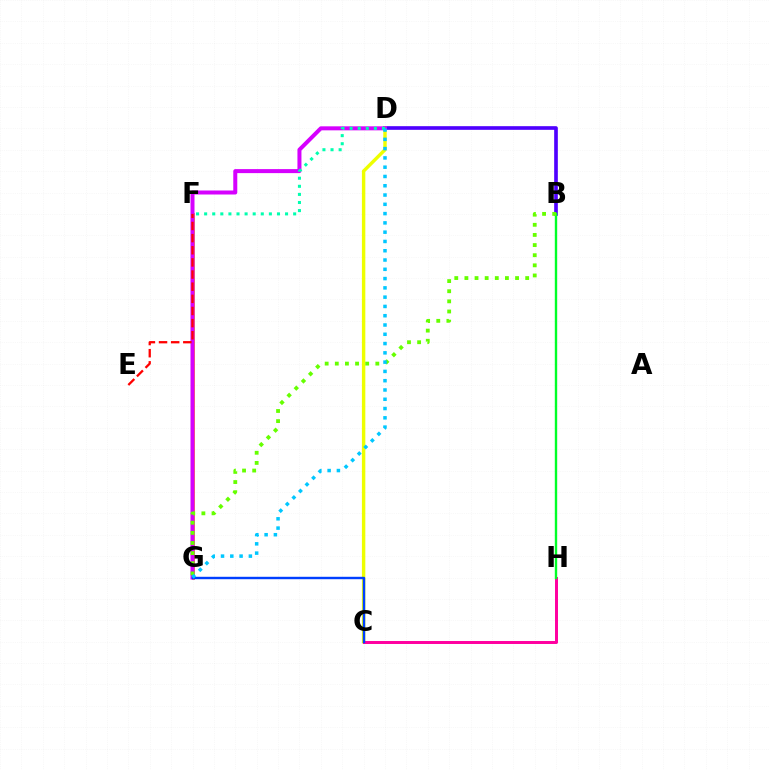{('F', 'G'): [{'color': '#ff8800', 'line_style': 'solid', 'thickness': 1.96}], ('B', 'D'): [{'color': '#4f00ff', 'line_style': 'solid', 'thickness': 2.63}], ('C', 'D'): [{'color': '#eeff00', 'line_style': 'solid', 'thickness': 2.46}], ('C', 'H'): [{'color': '#ff00a0', 'line_style': 'solid', 'thickness': 2.14}], ('B', 'H'): [{'color': '#00ff27', 'line_style': 'solid', 'thickness': 1.71}], ('D', 'G'): [{'color': '#d600ff', 'line_style': 'solid', 'thickness': 2.89}, {'color': '#00c7ff', 'line_style': 'dotted', 'thickness': 2.52}], ('E', 'F'): [{'color': '#ff0000', 'line_style': 'dashed', 'thickness': 1.65}], ('C', 'G'): [{'color': '#003fff', 'line_style': 'solid', 'thickness': 1.74}], ('B', 'G'): [{'color': '#66ff00', 'line_style': 'dotted', 'thickness': 2.75}], ('D', 'F'): [{'color': '#00ffaf', 'line_style': 'dotted', 'thickness': 2.2}]}